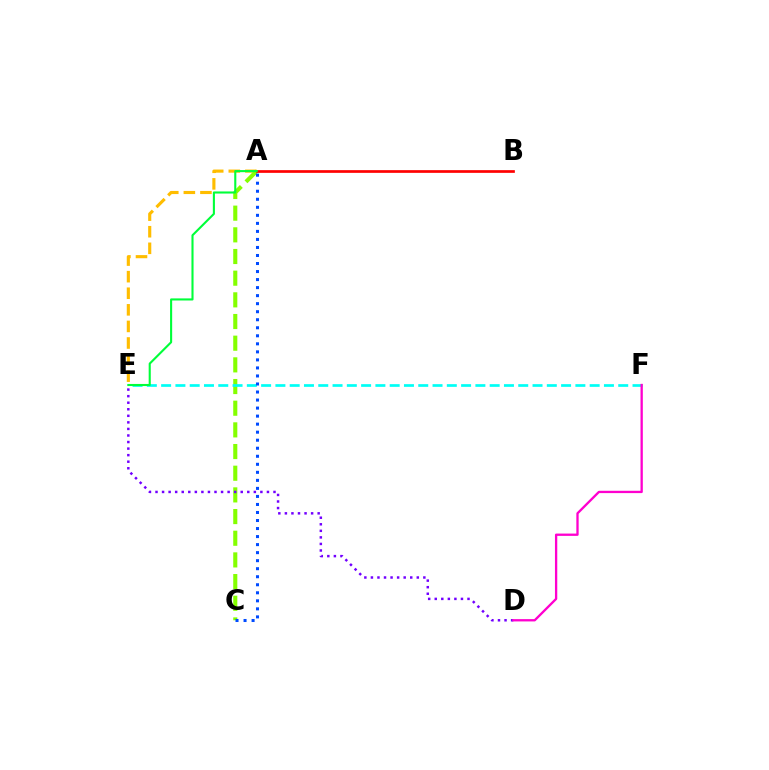{('A', 'E'): [{'color': '#ffbd00', 'line_style': 'dashed', 'thickness': 2.25}, {'color': '#00ff39', 'line_style': 'solid', 'thickness': 1.51}], ('A', 'C'): [{'color': '#84ff00', 'line_style': 'dashed', 'thickness': 2.94}, {'color': '#004bff', 'line_style': 'dotted', 'thickness': 2.18}], ('E', 'F'): [{'color': '#00fff6', 'line_style': 'dashed', 'thickness': 1.94}], ('D', 'E'): [{'color': '#7200ff', 'line_style': 'dotted', 'thickness': 1.78}], ('A', 'B'): [{'color': '#ff0000', 'line_style': 'solid', 'thickness': 1.95}], ('D', 'F'): [{'color': '#ff00cf', 'line_style': 'solid', 'thickness': 1.66}]}